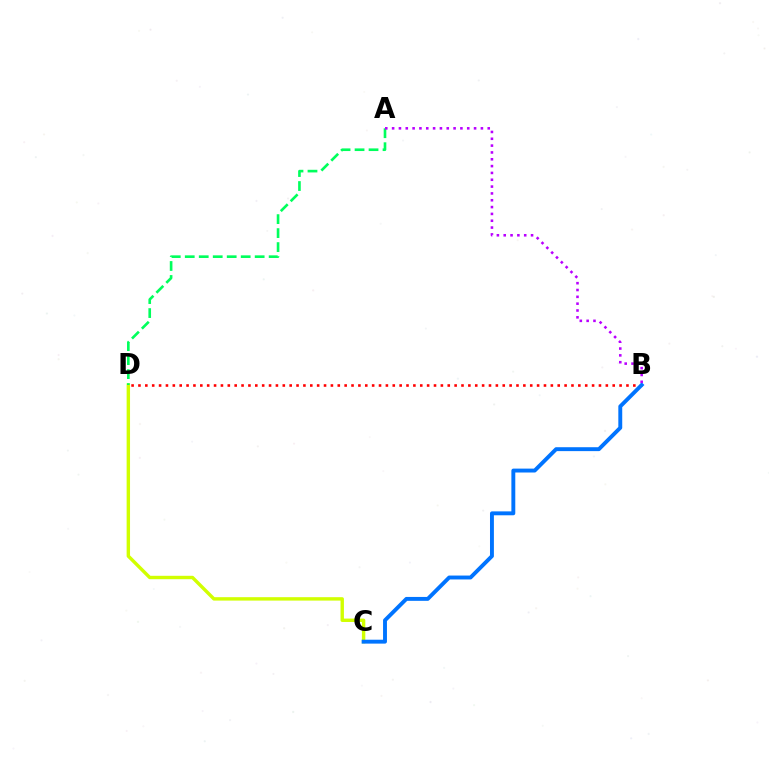{('C', 'D'): [{'color': '#d1ff00', 'line_style': 'solid', 'thickness': 2.45}], ('B', 'D'): [{'color': '#ff0000', 'line_style': 'dotted', 'thickness': 1.87}], ('B', 'C'): [{'color': '#0074ff', 'line_style': 'solid', 'thickness': 2.81}], ('A', 'D'): [{'color': '#00ff5c', 'line_style': 'dashed', 'thickness': 1.9}], ('A', 'B'): [{'color': '#b900ff', 'line_style': 'dotted', 'thickness': 1.86}]}